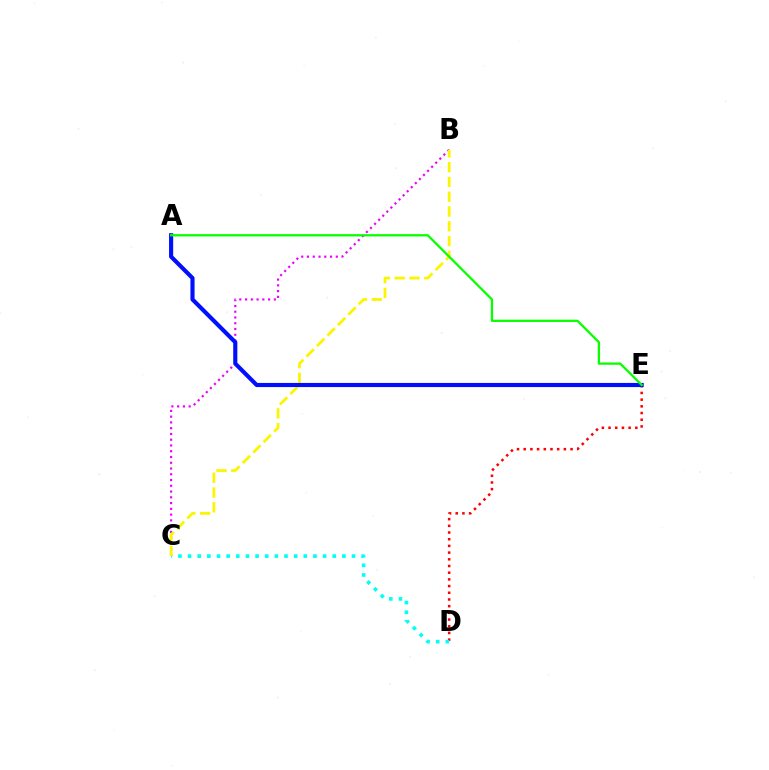{('B', 'C'): [{'color': '#ee00ff', 'line_style': 'dotted', 'thickness': 1.57}, {'color': '#fcf500', 'line_style': 'dashed', 'thickness': 2.01}], ('D', 'E'): [{'color': '#ff0000', 'line_style': 'dotted', 'thickness': 1.82}], ('C', 'D'): [{'color': '#00fff6', 'line_style': 'dotted', 'thickness': 2.62}], ('A', 'E'): [{'color': '#0010ff', 'line_style': 'solid', 'thickness': 2.97}, {'color': '#08ff00', 'line_style': 'solid', 'thickness': 1.64}]}